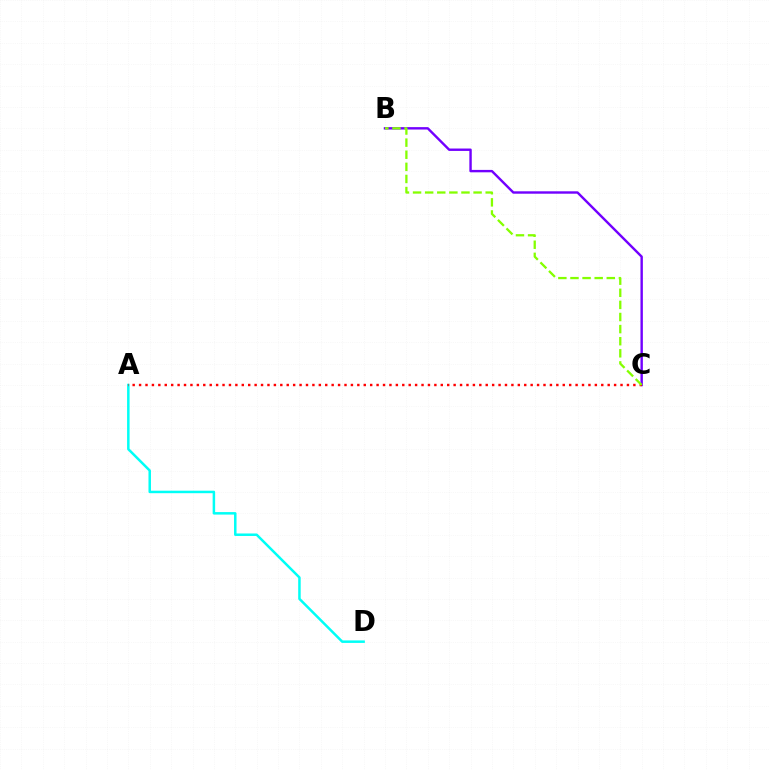{('A', 'D'): [{'color': '#00fff6', 'line_style': 'solid', 'thickness': 1.8}], ('B', 'C'): [{'color': '#7200ff', 'line_style': 'solid', 'thickness': 1.73}, {'color': '#84ff00', 'line_style': 'dashed', 'thickness': 1.64}], ('A', 'C'): [{'color': '#ff0000', 'line_style': 'dotted', 'thickness': 1.74}]}